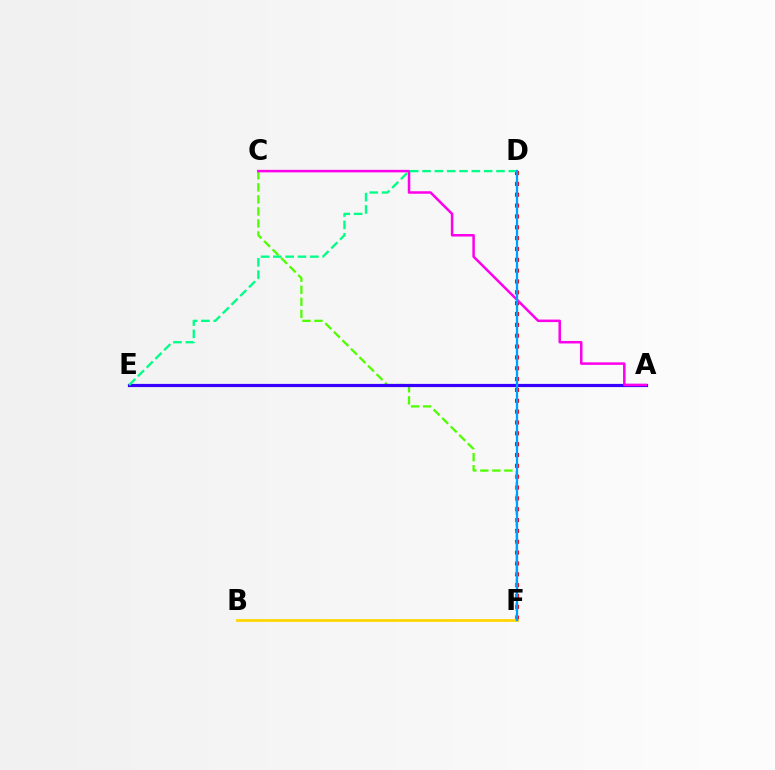{('D', 'F'): [{'color': '#ff0000', 'line_style': 'dotted', 'thickness': 2.95}, {'color': '#009eff', 'line_style': 'solid', 'thickness': 1.64}], ('C', 'F'): [{'color': '#4fff00', 'line_style': 'dashed', 'thickness': 1.63}], ('B', 'F'): [{'color': '#ffd500', 'line_style': 'solid', 'thickness': 1.97}], ('A', 'E'): [{'color': '#3700ff', 'line_style': 'solid', 'thickness': 2.3}], ('A', 'C'): [{'color': '#ff00ed', 'line_style': 'solid', 'thickness': 1.81}], ('D', 'E'): [{'color': '#00ff86', 'line_style': 'dashed', 'thickness': 1.67}]}